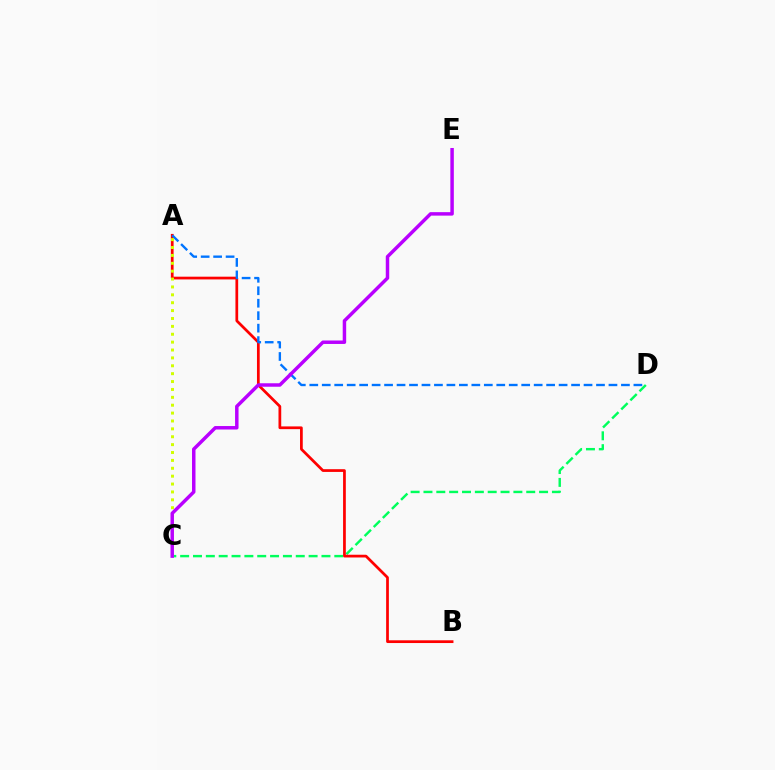{('C', 'D'): [{'color': '#00ff5c', 'line_style': 'dashed', 'thickness': 1.75}], ('A', 'B'): [{'color': '#ff0000', 'line_style': 'solid', 'thickness': 1.97}], ('A', 'D'): [{'color': '#0074ff', 'line_style': 'dashed', 'thickness': 1.69}], ('A', 'C'): [{'color': '#d1ff00', 'line_style': 'dotted', 'thickness': 2.14}], ('C', 'E'): [{'color': '#b900ff', 'line_style': 'solid', 'thickness': 2.5}]}